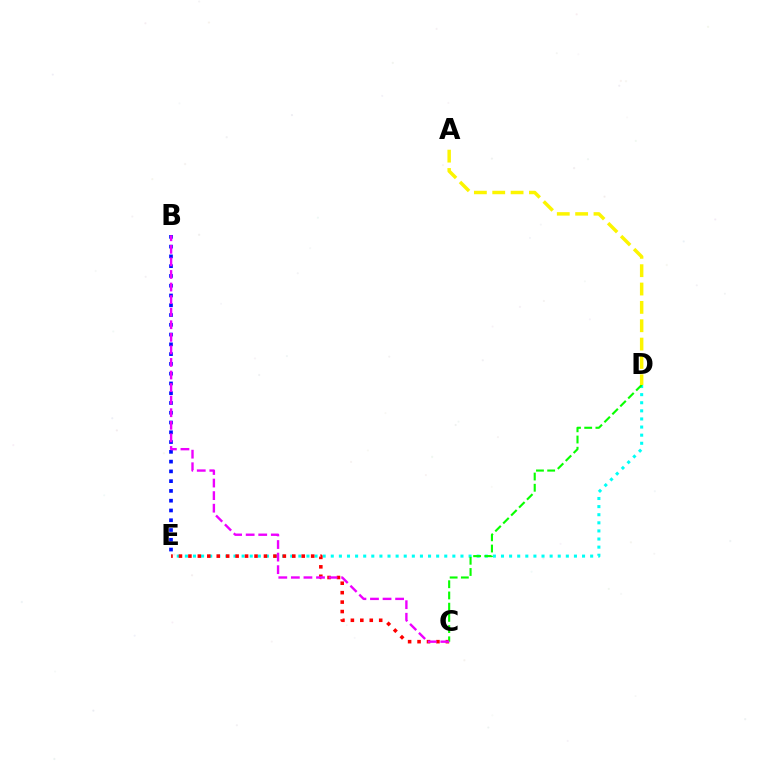{('D', 'E'): [{'color': '#00fff6', 'line_style': 'dotted', 'thickness': 2.2}], ('C', 'E'): [{'color': '#ff0000', 'line_style': 'dotted', 'thickness': 2.57}], ('B', 'E'): [{'color': '#0010ff', 'line_style': 'dotted', 'thickness': 2.66}], ('C', 'D'): [{'color': '#08ff00', 'line_style': 'dashed', 'thickness': 1.52}], ('A', 'D'): [{'color': '#fcf500', 'line_style': 'dashed', 'thickness': 2.49}], ('B', 'C'): [{'color': '#ee00ff', 'line_style': 'dashed', 'thickness': 1.71}]}